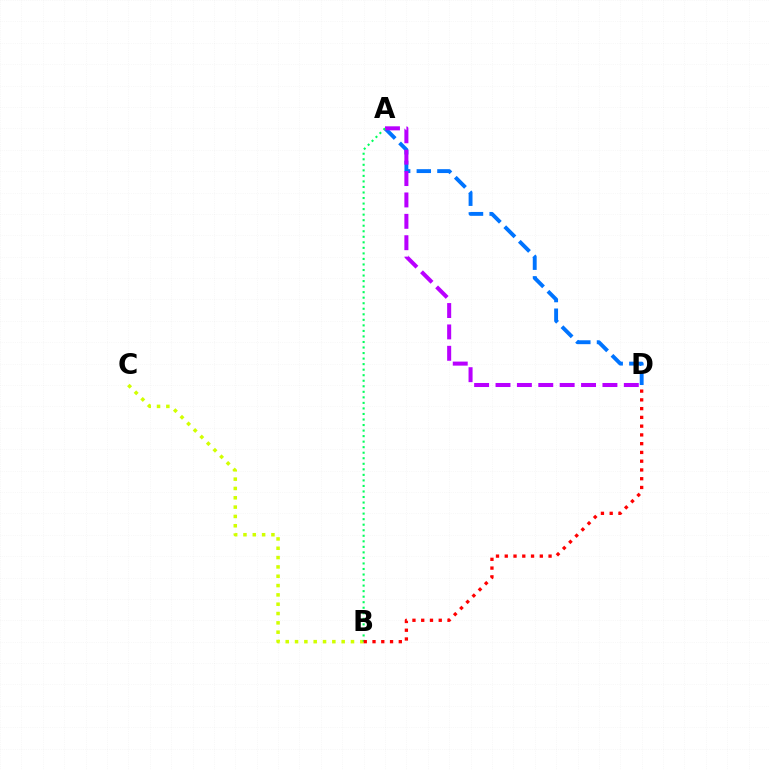{('B', 'C'): [{'color': '#d1ff00', 'line_style': 'dotted', 'thickness': 2.53}], ('A', 'D'): [{'color': '#0074ff', 'line_style': 'dashed', 'thickness': 2.8}, {'color': '#b900ff', 'line_style': 'dashed', 'thickness': 2.91}], ('A', 'B'): [{'color': '#00ff5c', 'line_style': 'dotted', 'thickness': 1.5}], ('B', 'D'): [{'color': '#ff0000', 'line_style': 'dotted', 'thickness': 2.38}]}